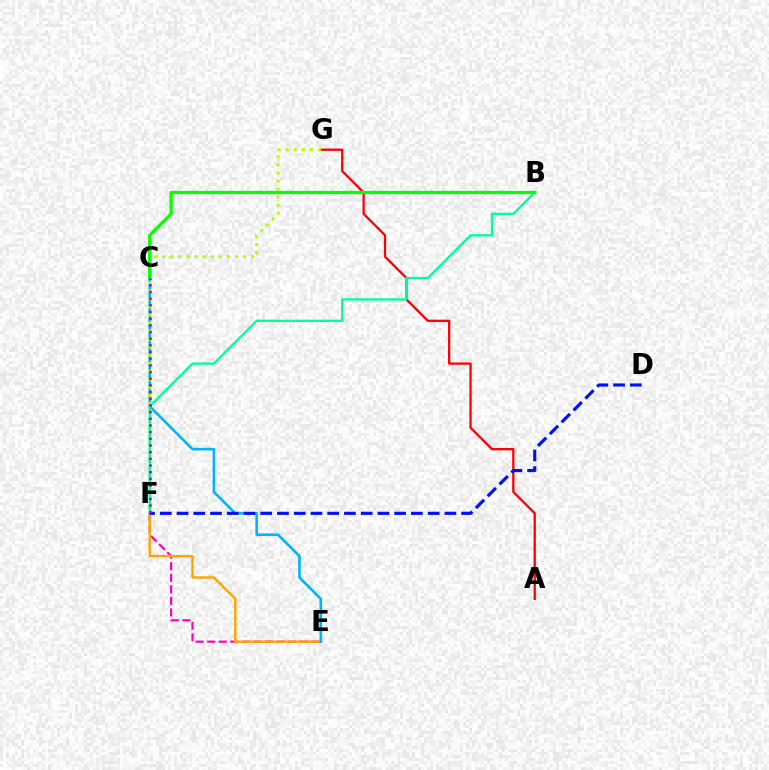{('E', 'F'): [{'color': '#ff00bd', 'line_style': 'dashed', 'thickness': 1.57}, {'color': '#ffa500', 'line_style': 'solid', 'thickness': 1.73}], ('C', 'E'): [{'color': '#00b5ff', 'line_style': 'solid', 'thickness': 1.88}], ('A', 'G'): [{'color': '#ff0000', 'line_style': 'solid', 'thickness': 1.65}], ('F', 'G'): [{'color': '#b3ff00', 'line_style': 'dotted', 'thickness': 2.19}], ('B', 'F'): [{'color': '#00ff9d', 'line_style': 'solid', 'thickness': 1.68}], ('B', 'C'): [{'color': '#08ff00', 'line_style': 'solid', 'thickness': 2.35}], ('D', 'F'): [{'color': '#0010ff', 'line_style': 'dashed', 'thickness': 2.27}], ('C', 'F'): [{'color': '#9b00ff', 'line_style': 'dotted', 'thickness': 1.81}]}